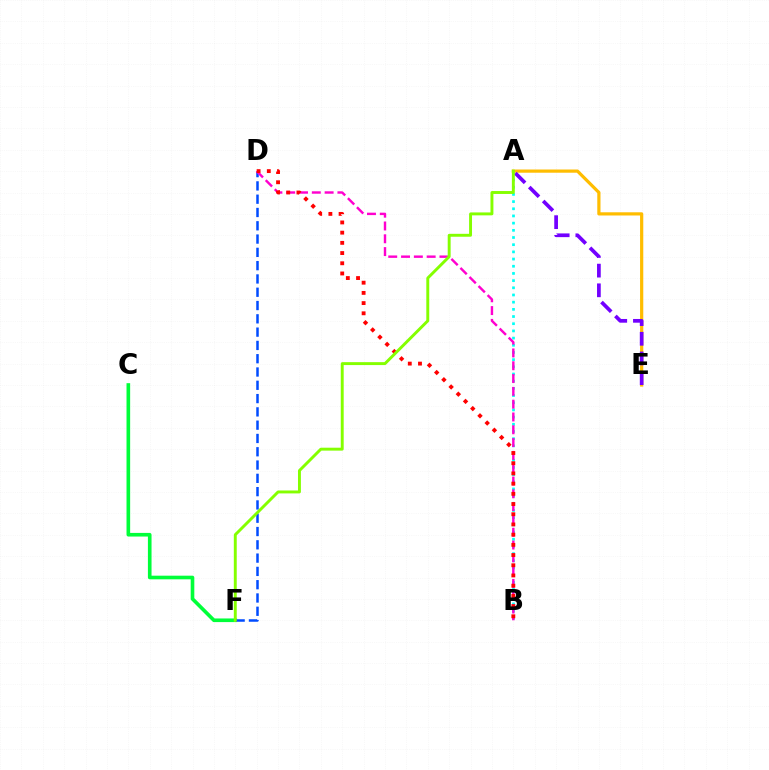{('A', 'B'): [{'color': '#00fff6', 'line_style': 'dotted', 'thickness': 1.95}], ('C', 'F'): [{'color': '#00ff39', 'line_style': 'solid', 'thickness': 2.62}], ('D', 'F'): [{'color': '#004bff', 'line_style': 'dashed', 'thickness': 1.81}], ('B', 'D'): [{'color': '#ff00cf', 'line_style': 'dashed', 'thickness': 1.74}, {'color': '#ff0000', 'line_style': 'dotted', 'thickness': 2.77}], ('A', 'E'): [{'color': '#ffbd00', 'line_style': 'solid', 'thickness': 2.31}, {'color': '#7200ff', 'line_style': 'dashed', 'thickness': 2.67}], ('A', 'F'): [{'color': '#84ff00', 'line_style': 'solid', 'thickness': 2.1}]}